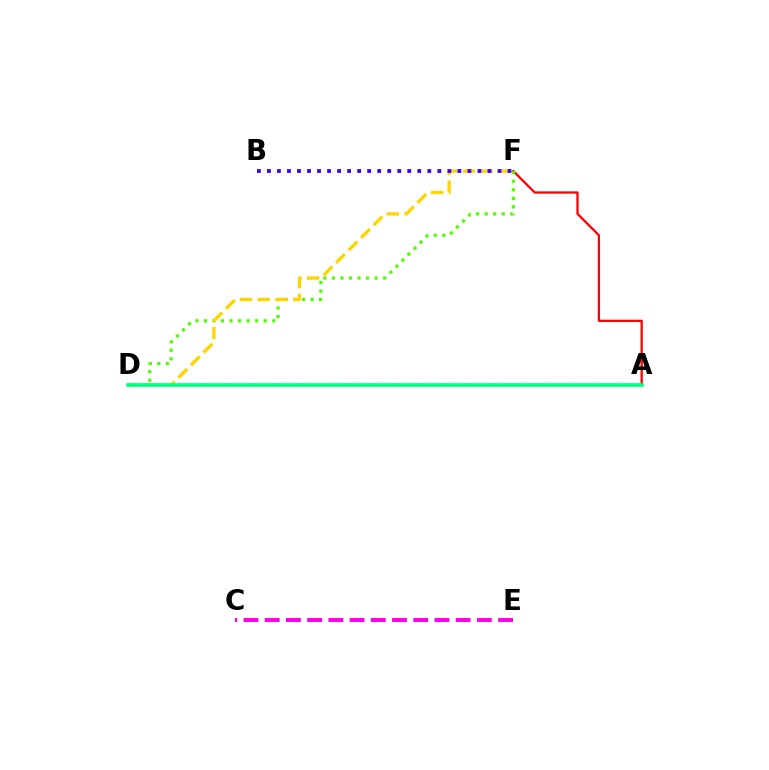{('A', 'F'): [{'color': '#ff0000', 'line_style': 'solid', 'thickness': 1.64}], ('D', 'F'): [{'color': '#4fff00', 'line_style': 'dotted', 'thickness': 2.32}, {'color': '#ffd500', 'line_style': 'dashed', 'thickness': 2.41}], ('C', 'E'): [{'color': '#ff00ed', 'line_style': 'dashed', 'thickness': 2.88}], ('A', 'D'): [{'color': '#009eff', 'line_style': 'dashed', 'thickness': 1.64}, {'color': '#00ff86', 'line_style': 'solid', 'thickness': 2.58}], ('B', 'F'): [{'color': '#3700ff', 'line_style': 'dotted', 'thickness': 2.72}]}